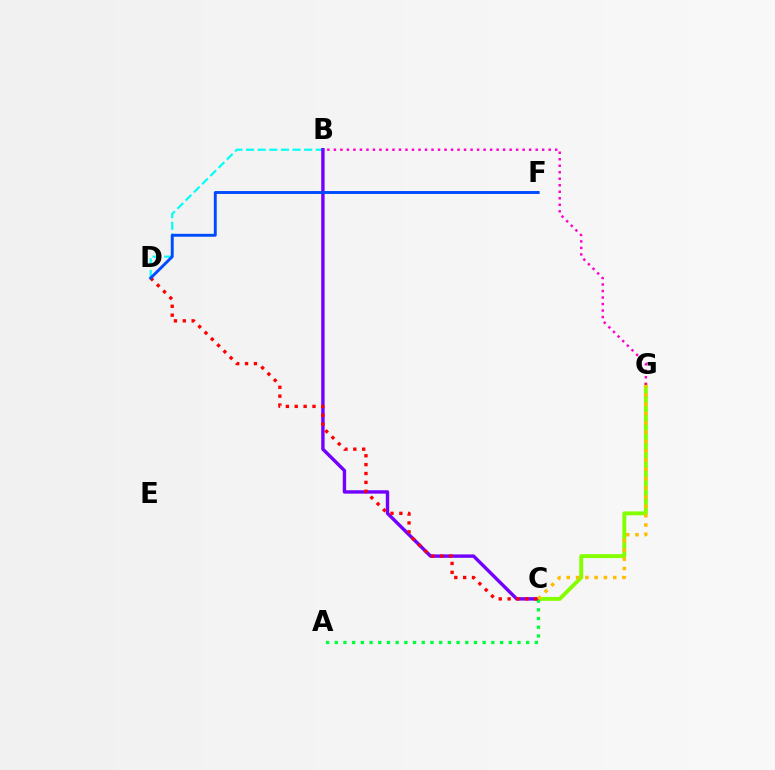{('B', 'D'): [{'color': '#00fff6', 'line_style': 'dashed', 'thickness': 1.58}], ('C', 'G'): [{'color': '#84ff00', 'line_style': 'solid', 'thickness': 2.82}, {'color': '#ffbd00', 'line_style': 'dotted', 'thickness': 2.52}], ('B', 'C'): [{'color': '#7200ff', 'line_style': 'solid', 'thickness': 2.45}], ('B', 'G'): [{'color': '#ff00cf', 'line_style': 'dotted', 'thickness': 1.77}], ('A', 'C'): [{'color': '#00ff39', 'line_style': 'dotted', 'thickness': 2.36}], ('C', 'D'): [{'color': '#ff0000', 'line_style': 'dotted', 'thickness': 2.41}], ('D', 'F'): [{'color': '#004bff', 'line_style': 'solid', 'thickness': 2.09}]}